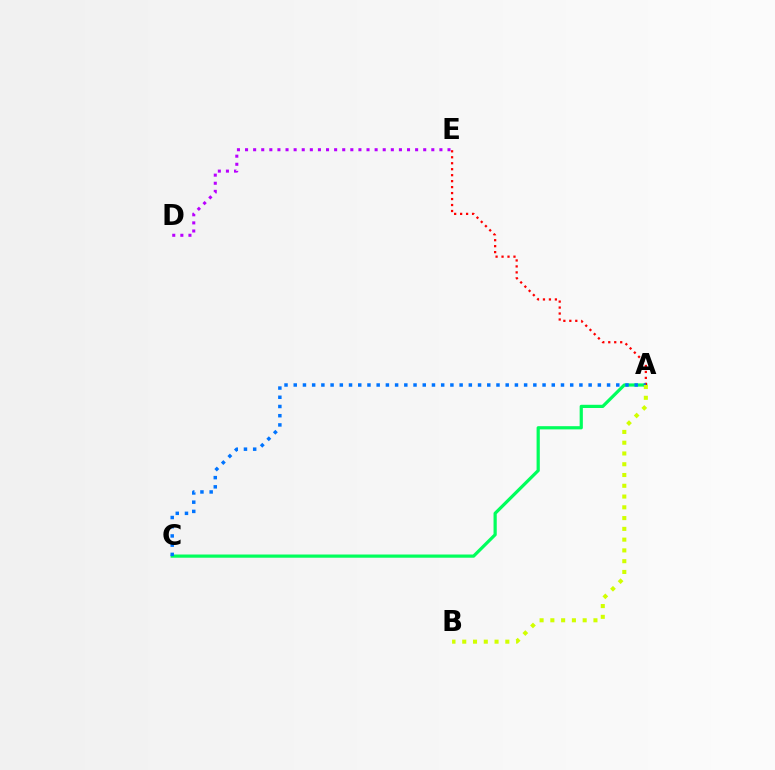{('A', 'C'): [{'color': '#00ff5c', 'line_style': 'solid', 'thickness': 2.31}, {'color': '#0074ff', 'line_style': 'dotted', 'thickness': 2.5}], ('A', 'E'): [{'color': '#ff0000', 'line_style': 'dotted', 'thickness': 1.62}], ('D', 'E'): [{'color': '#b900ff', 'line_style': 'dotted', 'thickness': 2.2}], ('A', 'B'): [{'color': '#d1ff00', 'line_style': 'dotted', 'thickness': 2.93}]}